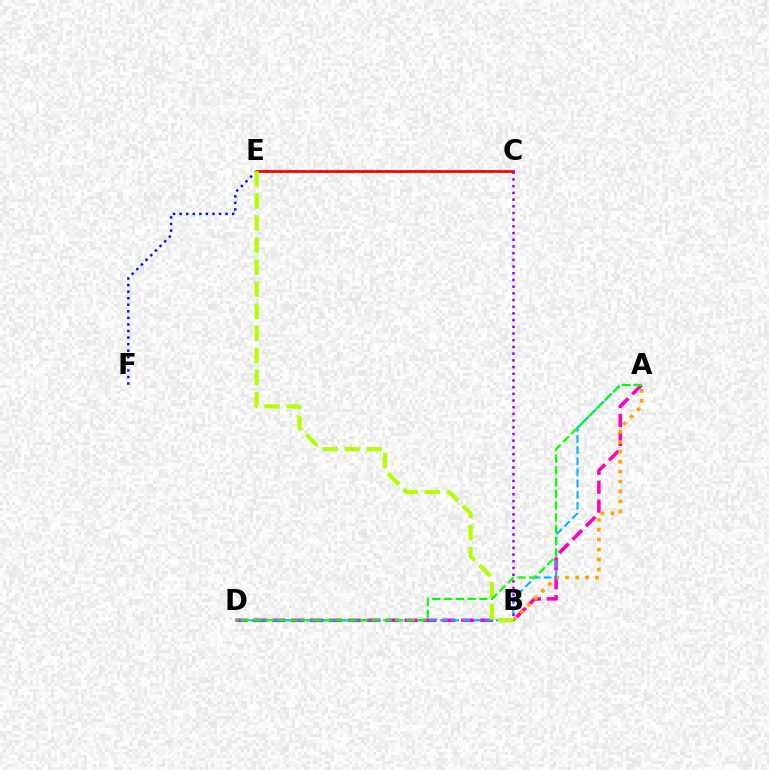{('C', 'E'): [{'color': '#00ff9d', 'line_style': 'dotted', 'thickness': 2.04}, {'color': '#ff0000', 'line_style': 'solid', 'thickness': 1.99}], ('E', 'F'): [{'color': '#0010ff', 'line_style': 'dotted', 'thickness': 1.78}], ('A', 'D'): [{'color': '#ff00bd', 'line_style': 'dashed', 'thickness': 2.57}, {'color': '#00b5ff', 'line_style': 'dashed', 'thickness': 1.51}, {'color': '#08ff00', 'line_style': 'dashed', 'thickness': 1.6}], ('A', 'B'): [{'color': '#ffa500', 'line_style': 'dotted', 'thickness': 2.7}], ('B', 'E'): [{'color': '#b3ff00', 'line_style': 'dashed', 'thickness': 3.0}], ('B', 'C'): [{'color': '#9b00ff', 'line_style': 'dotted', 'thickness': 1.82}]}